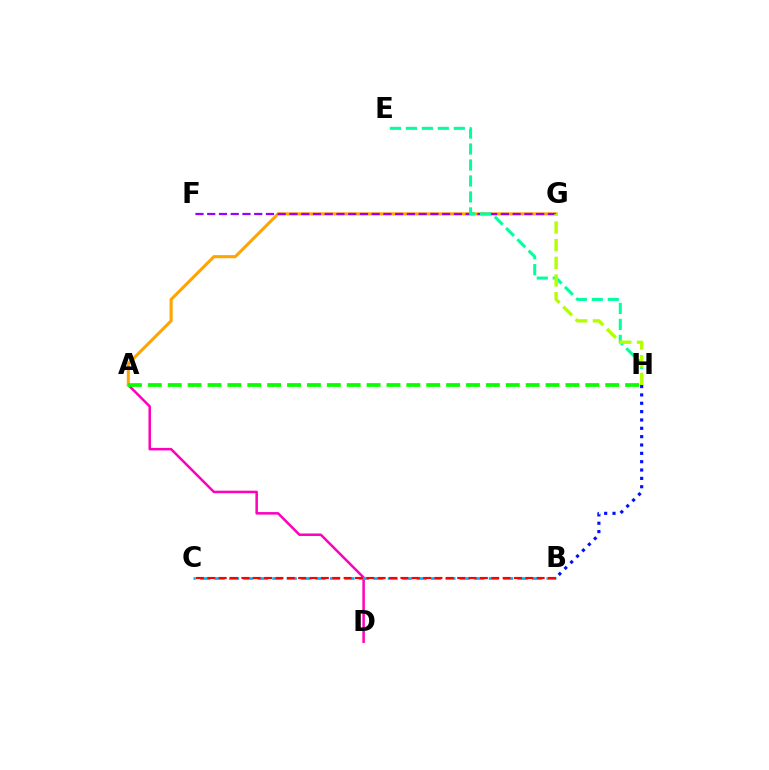{('A', 'D'): [{'color': '#ff00bd', 'line_style': 'solid', 'thickness': 1.81}], ('A', 'G'): [{'color': '#ffa500', 'line_style': 'solid', 'thickness': 2.22}], ('F', 'G'): [{'color': '#9b00ff', 'line_style': 'dashed', 'thickness': 1.6}], ('A', 'H'): [{'color': '#08ff00', 'line_style': 'dashed', 'thickness': 2.7}], ('E', 'H'): [{'color': '#00ff9d', 'line_style': 'dashed', 'thickness': 2.17}], ('B', 'H'): [{'color': '#0010ff', 'line_style': 'dotted', 'thickness': 2.27}], ('B', 'C'): [{'color': '#00b5ff', 'line_style': 'dashed', 'thickness': 1.96}, {'color': '#ff0000', 'line_style': 'dashed', 'thickness': 1.54}], ('G', 'H'): [{'color': '#b3ff00', 'line_style': 'dashed', 'thickness': 2.4}]}